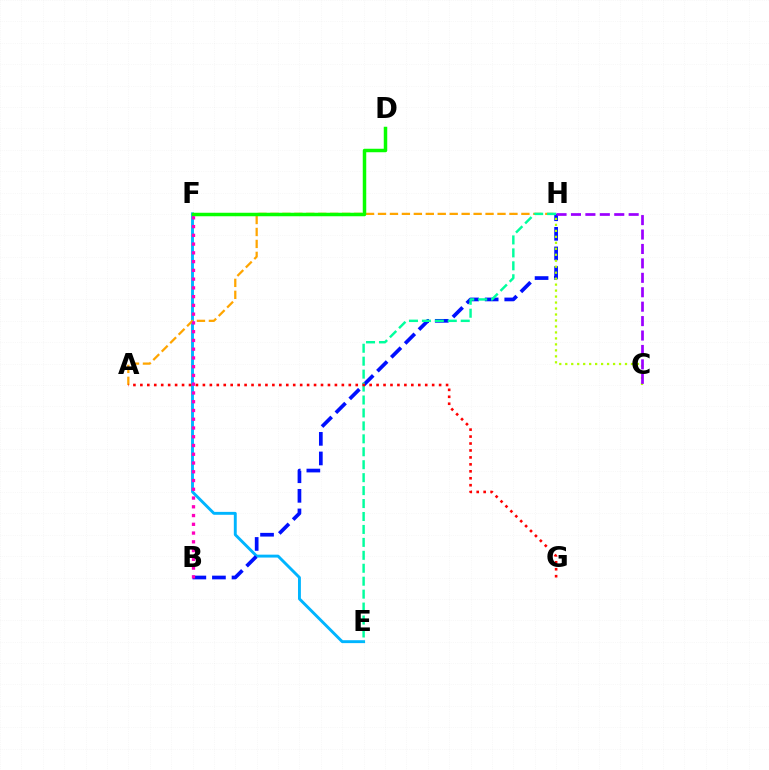{('E', 'F'): [{'color': '#00b5ff', 'line_style': 'solid', 'thickness': 2.09}], ('B', 'H'): [{'color': '#0010ff', 'line_style': 'dashed', 'thickness': 2.66}], ('A', 'H'): [{'color': '#ffa500', 'line_style': 'dashed', 'thickness': 1.62}], ('E', 'H'): [{'color': '#00ff9d', 'line_style': 'dashed', 'thickness': 1.76}], ('A', 'G'): [{'color': '#ff0000', 'line_style': 'dotted', 'thickness': 1.89}], ('C', 'H'): [{'color': '#b3ff00', 'line_style': 'dotted', 'thickness': 1.62}, {'color': '#9b00ff', 'line_style': 'dashed', 'thickness': 1.96}], ('D', 'F'): [{'color': '#08ff00', 'line_style': 'solid', 'thickness': 2.51}], ('B', 'F'): [{'color': '#ff00bd', 'line_style': 'dotted', 'thickness': 2.38}]}